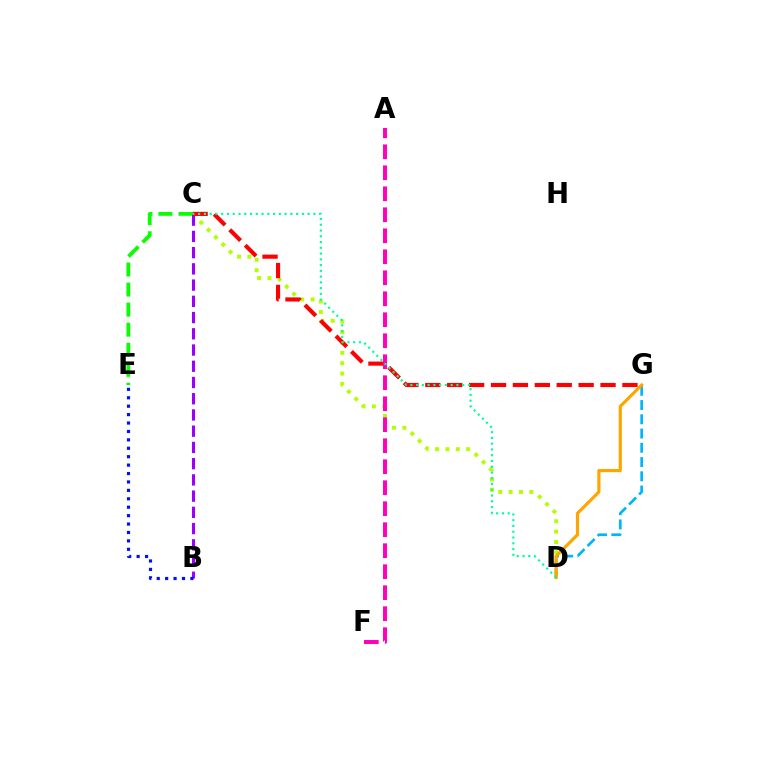{('C', 'D'): [{'color': '#b3ff00', 'line_style': 'dotted', 'thickness': 2.82}, {'color': '#00ff9d', 'line_style': 'dotted', 'thickness': 1.57}], ('D', 'G'): [{'color': '#00b5ff', 'line_style': 'dashed', 'thickness': 1.94}, {'color': '#ffa500', 'line_style': 'solid', 'thickness': 2.28}], ('C', 'E'): [{'color': '#08ff00', 'line_style': 'dashed', 'thickness': 2.72}], ('B', 'C'): [{'color': '#9b00ff', 'line_style': 'dashed', 'thickness': 2.21}], ('C', 'G'): [{'color': '#ff0000', 'line_style': 'dashed', 'thickness': 2.98}], ('A', 'F'): [{'color': '#ff00bd', 'line_style': 'dashed', 'thickness': 2.85}], ('B', 'E'): [{'color': '#0010ff', 'line_style': 'dotted', 'thickness': 2.29}]}